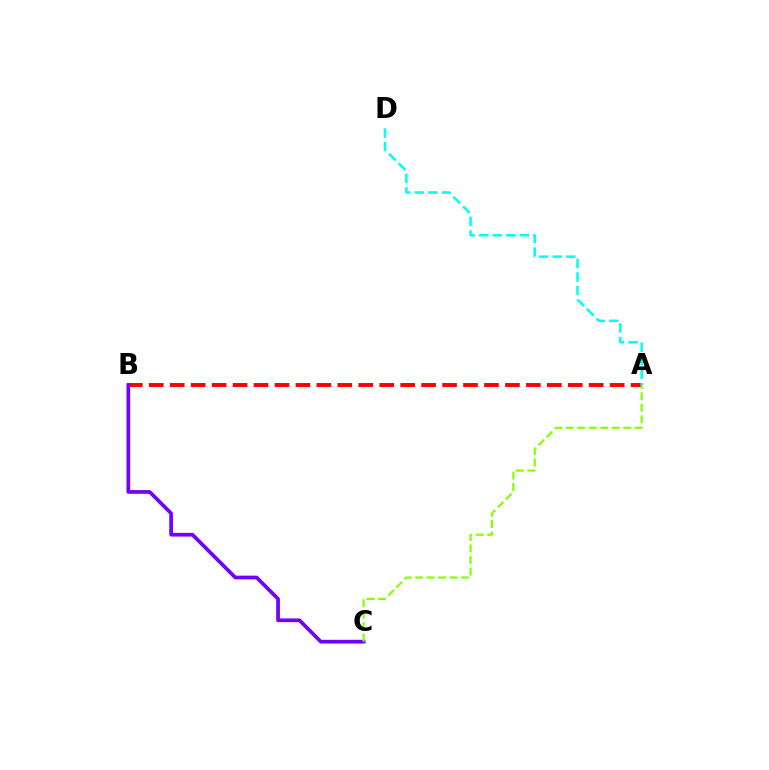{('A', 'B'): [{'color': '#ff0000', 'line_style': 'dashed', 'thickness': 2.85}], ('B', 'C'): [{'color': '#7200ff', 'line_style': 'solid', 'thickness': 2.67}], ('A', 'C'): [{'color': '#84ff00', 'line_style': 'dashed', 'thickness': 1.56}], ('A', 'D'): [{'color': '#00fff6', 'line_style': 'dashed', 'thickness': 1.84}]}